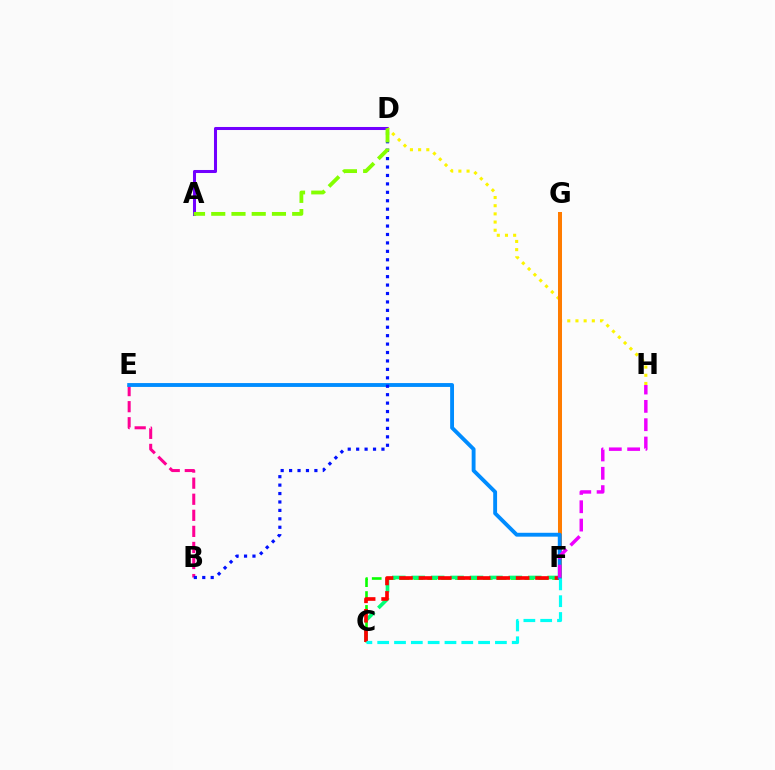{('A', 'D'): [{'color': '#7200ff', 'line_style': 'solid', 'thickness': 2.19}, {'color': '#84ff00', 'line_style': 'dashed', 'thickness': 2.75}], ('C', 'F'): [{'color': '#08ff00', 'line_style': 'dashed', 'thickness': 1.88}, {'color': '#00ff74', 'line_style': 'dashed', 'thickness': 2.64}, {'color': '#ff0000', 'line_style': 'dashed', 'thickness': 2.64}, {'color': '#00fff6', 'line_style': 'dashed', 'thickness': 2.28}], ('B', 'E'): [{'color': '#ff0094', 'line_style': 'dashed', 'thickness': 2.18}], ('D', 'H'): [{'color': '#fcf500', 'line_style': 'dotted', 'thickness': 2.22}], ('F', 'G'): [{'color': '#ff7c00', 'line_style': 'solid', 'thickness': 2.89}], ('E', 'F'): [{'color': '#008cff', 'line_style': 'solid', 'thickness': 2.78}], ('B', 'D'): [{'color': '#0010ff', 'line_style': 'dotted', 'thickness': 2.29}], ('F', 'H'): [{'color': '#ee00ff', 'line_style': 'dashed', 'thickness': 2.49}]}